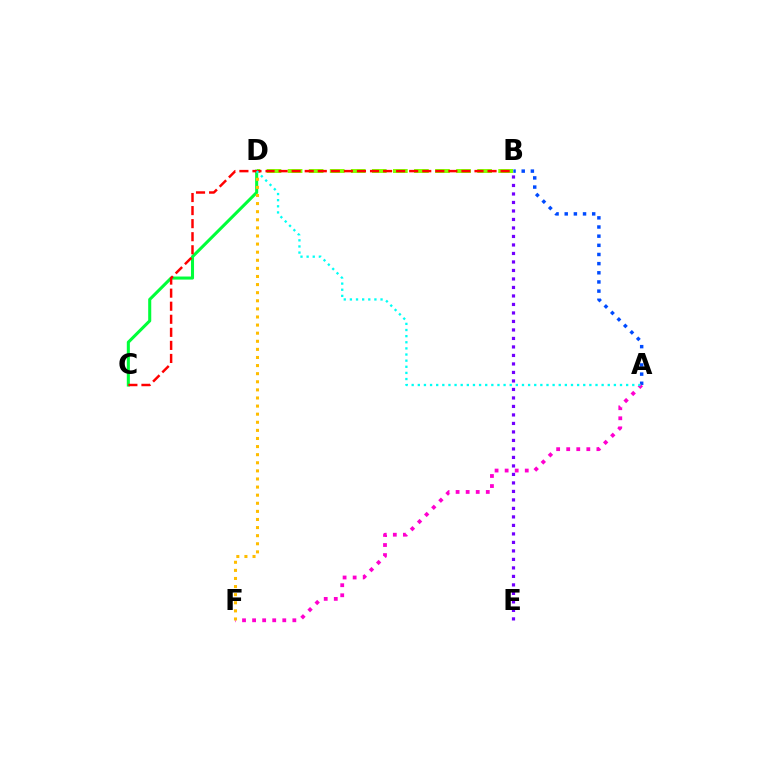{('B', 'D'): [{'color': '#84ff00', 'line_style': 'dashed', 'thickness': 2.86}], ('A', 'B'): [{'color': '#004bff', 'line_style': 'dotted', 'thickness': 2.49}], ('C', 'D'): [{'color': '#00ff39', 'line_style': 'solid', 'thickness': 2.2}], ('A', 'F'): [{'color': '#ff00cf', 'line_style': 'dotted', 'thickness': 2.73}], ('D', 'F'): [{'color': '#ffbd00', 'line_style': 'dotted', 'thickness': 2.2}], ('B', 'C'): [{'color': '#ff0000', 'line_style': 'dashed', 'thickness': 1.77}], ('A', 'D'): [{'color': '#00fff6', 'line_style': 'dotted', 'thickness': 1.66}], ('B', 'E'): [{'color': '#7200ff', 'line_style': 'dotted', 'thickness': 2.31}]}